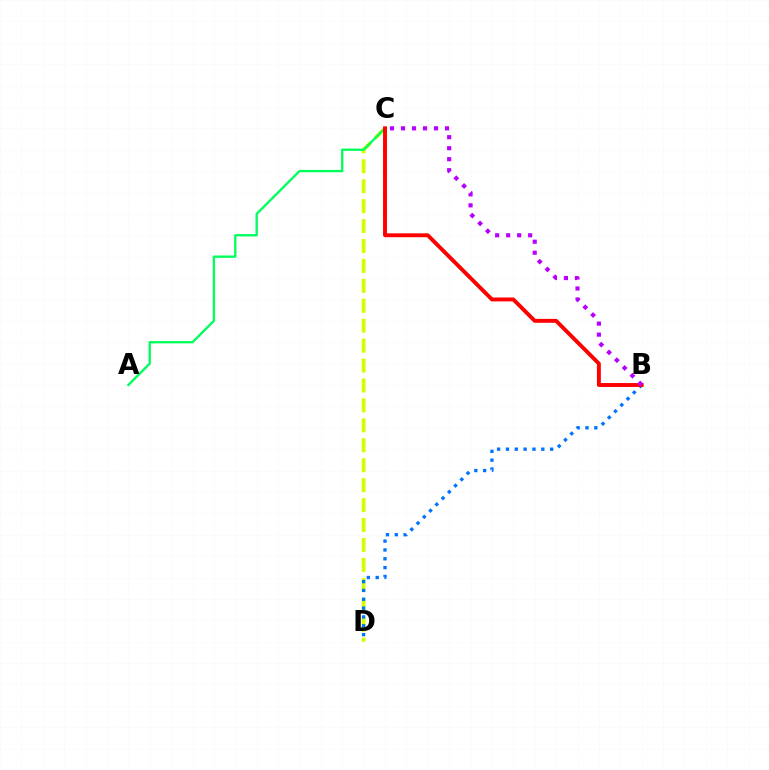{('C', 'D'): [{'color': '#d1ff00', 'line_style': 'dashed', 'thickness': 2.71}], ('A', 'C'): [{'color': '#00ff5c', 'line_style': 'solid', 'thickness': 1.68}], ('B', 'D'): [{'color': '#0074ff', 'line_style': 'dotted', 'thickness': 2.4}], ('B', 'C'): [{'color': '#ff0000', 'line_style': 'solid', 'thickness': 2.81}, {'color': '#b900ff', 'line_style': 'dotted', 'thickness': 2.99}]}